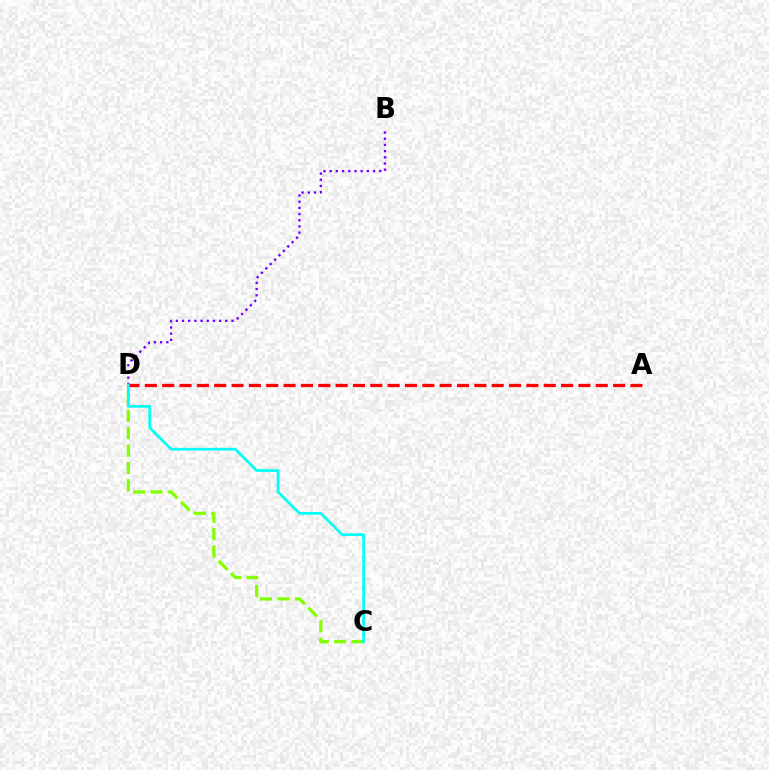{('C', 'D'): [{'color': '#84ff00', 'line_style': 'dashed', 'thickness': 2.36}, {'color': '#00fff6', 'line_style': 'solid', 'thickness': 1.94}], ('B', 'D'): [{'color': '#7200ff', 'line_style': 'dotted', 'thickness': 1.68}], ('A', 'D'): [{'color': '#ff0000', 'line_style': 'dashed', 'thickness': 2.36}]}